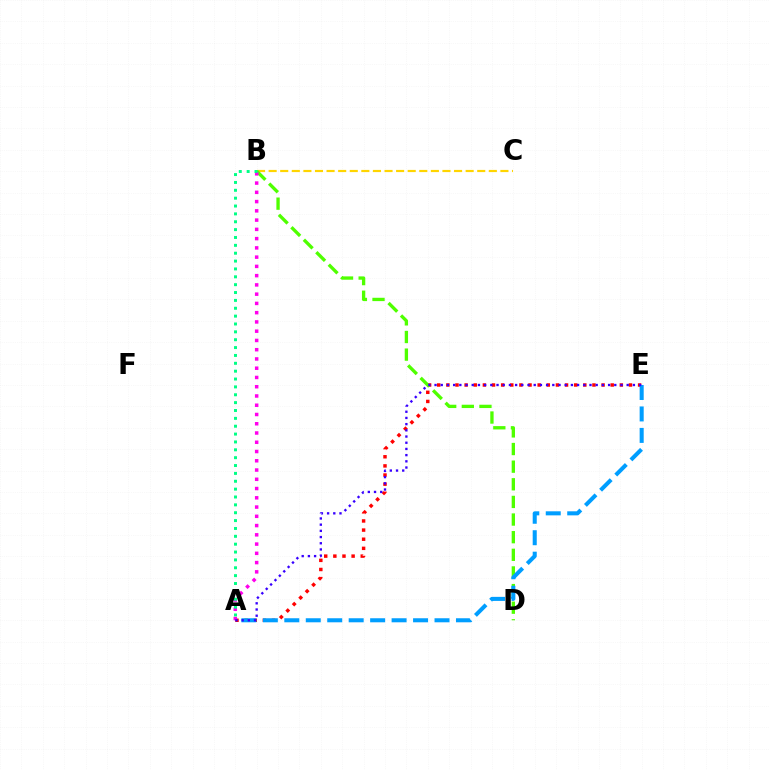{('B', 'C'): [{'color': '#ffd500', 'line_style': 'dashed', 'thickness': 1.57}], ('A', 'E'): [{'color': '#ff0000', 'line_style': 'dotted', 'thickness': 2.48}, {'color': '#009eff', 'line_style': 'dashed', 'thickness': 2.92}, {'color': '#3700ff', 'line_style': 'dotted', 'thickness': 1.68}], ('B', 'D'): [{'color': '#4fff00', 'line_style': 'dashed', 'thickness': 2.39}], ('A', 'B'): [{'color': '#ff00ed', 'line_style': 'dotted', 'thickness': 2.51}, {'color': '#00ff86', 'line_style': 'dotted', 'thickness': 2.14}]}